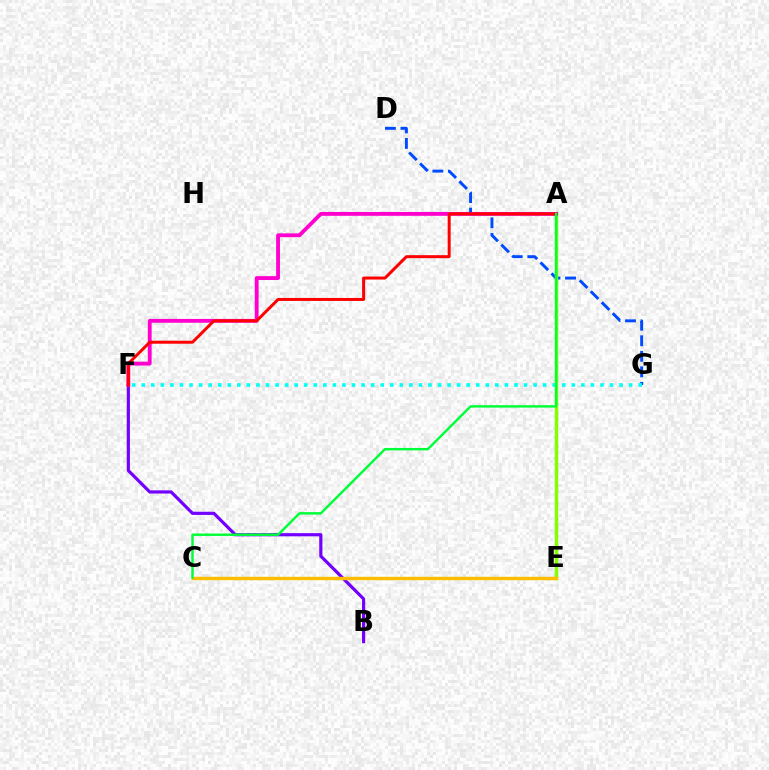{('D', 'G'): [{'color': '#004bff', 'line_style': 'dashed', 'thickness': 2.11}], ('B', 'F'): [{'color': '#7200ff', 'line_style': 'solid', 'thickness': 2.29}], ('A', 'E'): [{'color': '#84ff00', 'line_style': 'solid', 'thickness': 2.49}], ('F', 'G'): [{'color': '#00fff6', 'line_style': 'dotted', 'thickness': 2.6}], ('A', 'F'): [{'color': '#ff00cf', 'line_style': 'solid', 'thickness': 2.76}, {'color': '#ff0000', 'line_style': 'solid', 'thickness': 2.15}], ('C', 'E'): [{'color': '#ffbd00', 'line_style': 'solid', 'thickness': 2.44}], ('A', 'C'): [{'color': '#00ff39', 'line_style': 'solid', 'thickness': 1.76}]}